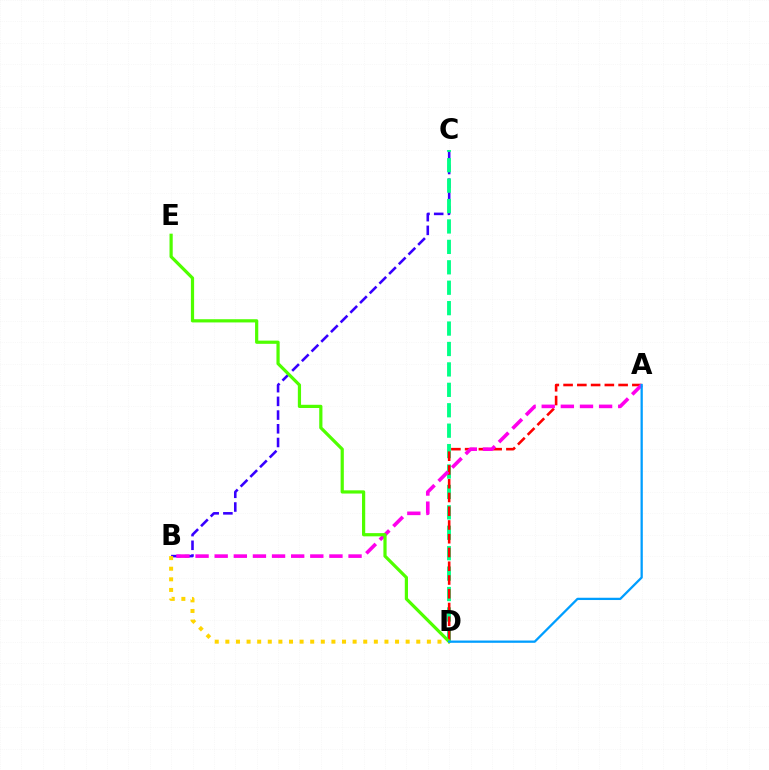{('B', 'C'): [{'color': '#3700ff', 'line_style': 'dashed', 'thickness': 1.86}], ('C', 'D'): [{'color': '#00ff86', 'line_style': 'dashed', 'thickness': 2.77}], ('A', 'D'): [{'color': '#ff0000', 'line_style': 'dashed', 'thickness': 1.87}, {'color': '#009eff', 'line_style': 'solid', 'thickness': 1.64}], ('B', 'D'): [{'color': '#ffd500', 'line_style': 'dotted', 'thickness': 2.88}], ('A', 'B'): [{'color': '#ff00ed', 'line_style': 'dashed', 'thickness': 2.6}], ('D', 'E'): [{'color': '#4fff00', 'line_style': 'solid', 'thickness': 2.31}]}